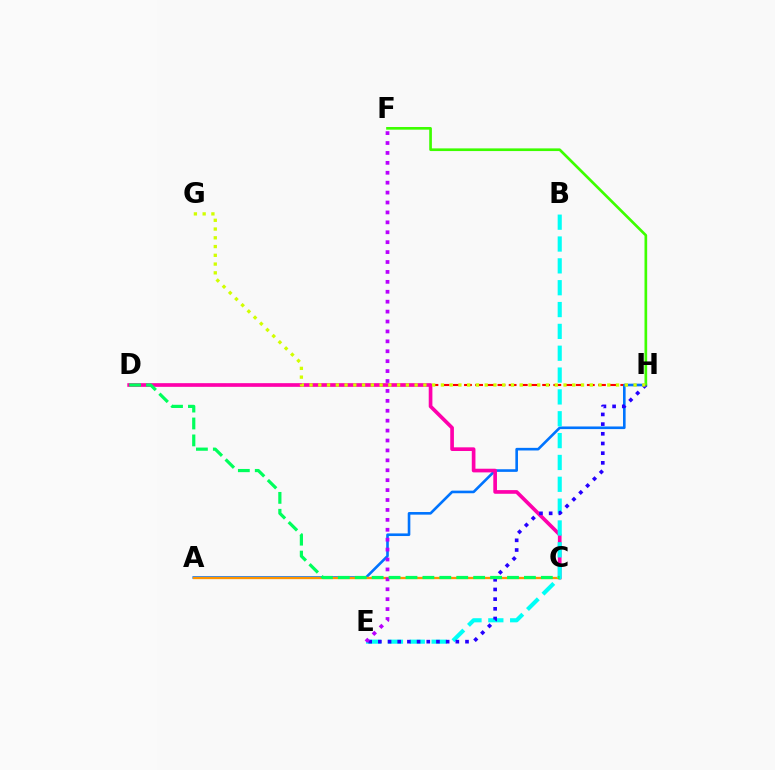{('D', 'H'): [{'color': '#ff0000', 'line_style': 'dashed', 'thickness': 1.52}], ('A', 'H'): [{'color': '#0074ff', 'line_style': 'solid', 'thickness': 1.89}], ('C', 'D'): [{'color': '#ff00ac', 'line_style': 'solid', 'thickness': 2.64}, {'color': '#00ff5c', 'line_style': 'dashed', 'thickness': 2.3}], ('A', 'C'): [{'color': '#ff9400', 'line_style': 'solid', 'thickness': 1.67}], ('F', 'H'): [{'color': '#3dff00', 'line_style': 'solid', 'thickness': 1.93}], ('B', 'E'): [{'color': '#00fff6', 'line_style': 'dashed', 'thickness': 2.97}], ('E', 'H'): [{'color': '#2500ff', 'line_style': 'dotted', 'thickness': 2.63}], ('E', 'F'): [{'color': '#b900ff', 'line_style': 'dotted', 'thickness': 2.69}], ('G', 'H'): [{'color': '#d1ff00', 'line_style': 'dotted', 'thickness': 2.38}]}